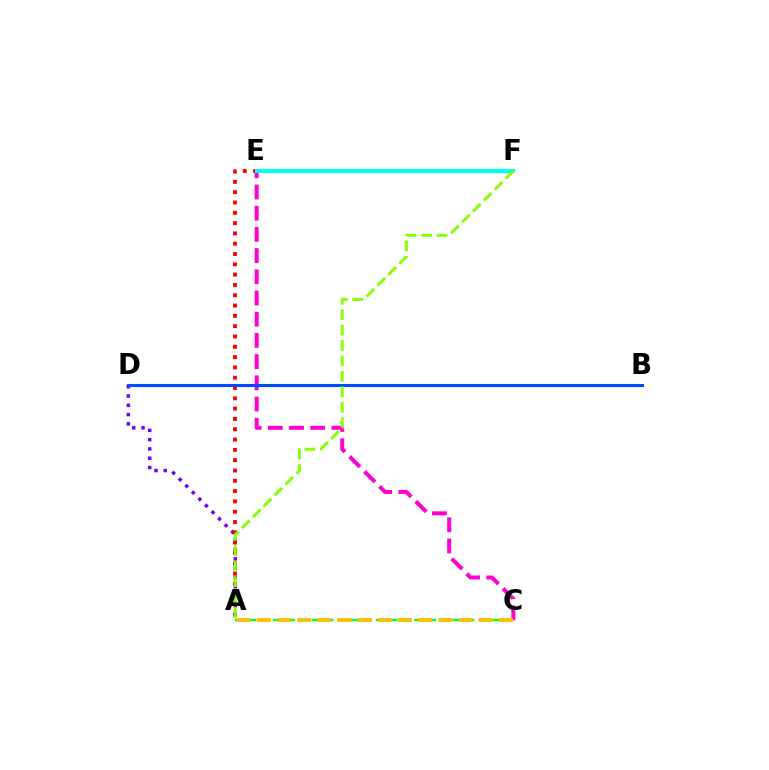{('A', 'D'): [{'color': '#7200ff', 'line_style': 'dotted', 'thickness': 2.52}], ('A', 'E'): [{'color': '#ff0000', 'line_style': 'dotted', 'thickness': 2.8}], ('C', 'E'): [{'color': '#ff00cf', 'line_style': 'dashed', 'thickness': 2.88}], ('B', 'D'): [{'color': '#004bff', 'line_style': 'solid', 'thickness': 2.21}], ('E', 'F'): [{'color': '#00fff6', 'line_style': 'solid', 'thickness': 2.89}], ('A', 'F'): [{'color': '#84ff00', 'line_style': 'dashed', 'thickness': 2.09}], ('A', 'C'): [{'color': '#00ff39', 'line_style': 'dashed', 'thickness': 1.74}, {'color': '#ffbd00', 'line_style': 'dashed', 'thickness': 2.74}]}